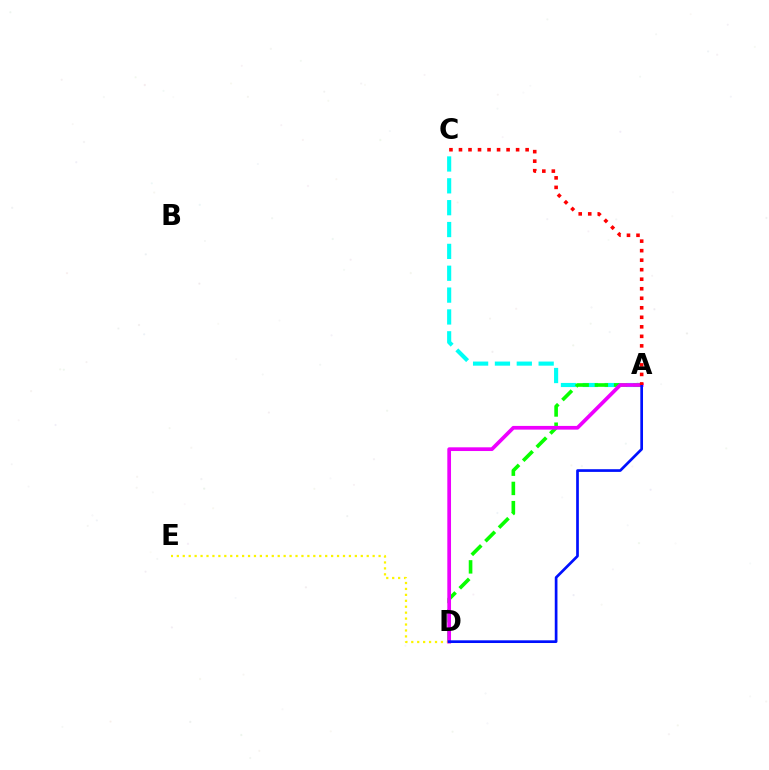{('D', 'E'): [{'color': '#fcf500', 'line_style': 'dotted', 'thickness': 1.61}], ('A', 'C'): [{'color': '#00fff6', 'line_style': 'dashed', 'thickness': 2.97}, {'color': '#ff0000', 'line_style': 'dotted', 'thickness': 2.59}], ('A', 'D'): [{'color': '#08ff00', 'line_style': 'dashed', 'thickness': 2.61}, {'color': '#ee00ff', 'line_style': 'solid', 'thickness': 2.67}, {'color': '#0010ff', 'line_style': 'solid', 'thickness': 1.94}]}